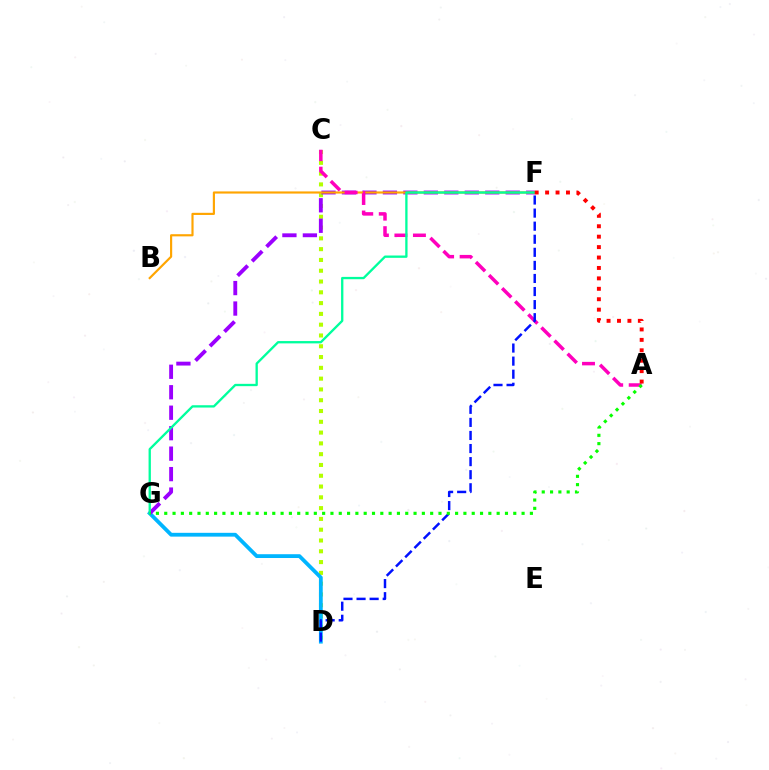{('C', 'D'): [{'color': '#b3ff00', 'line_style': 'dotted', 'thickness': 2.93}], ('D', 'G'): [{'color': '#00b5ff', 'line_style': 'solid', 'thickness': 2.73}], ('F', 'G'): [{'color': '#9b00ff', 'line_style': 'dashed', 'thickness': 2.78}, {'color': '#00ff9d', 'line_style': 'solid', 'thickness': 1.67}], ('B', 'F'): [{'color': '#ffa500', 'line_style': 'solid', 'thickness': 1.55}], ('A', 'C'): [{'color': '#ff00bd', 'line_style': 'dashed', 'thickness': 2.52}], ('D', 'F'): [{'color': '#0010ff', 'line_style': 'dashed', 'thickness': 1.78}], ('A', 'F'): [{'color': '#ff0000', 'line_style': 'dotted', 'thickness': 2.83}], ('A', 'G'): [{'color': '#08ff00', 'line_style': 'dotted', 'thickness': 2.26}]}